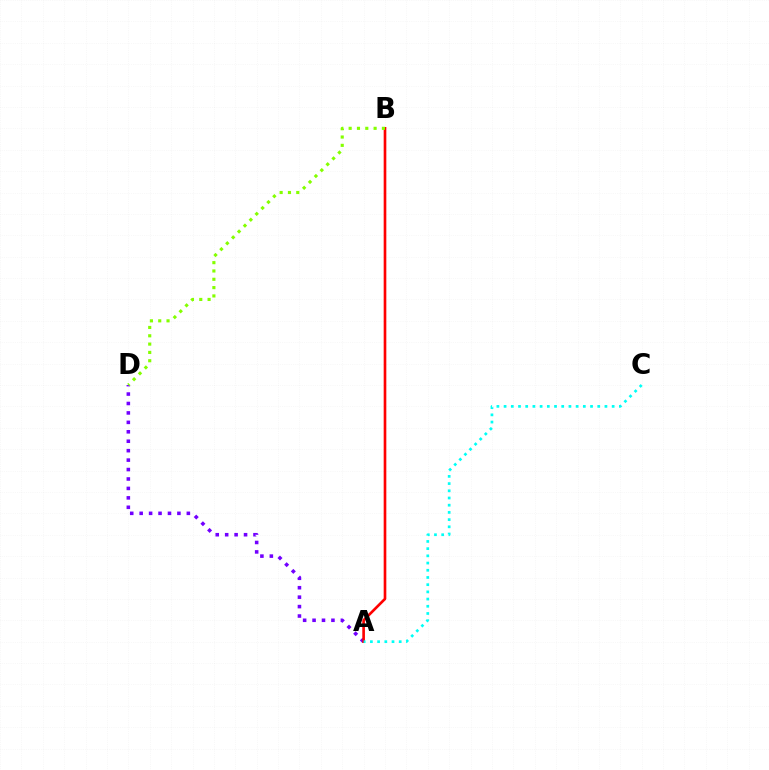{('A', 'D'): [{'color': '#7200ff', 'line_style': 'dotted', 'thickness': 2.56}], ('A', 'B'): [{'color': '#ff0000', 'line_style': 'solid', 'thickness': 1.91}], ('B', 'D'): [{'color': '#84ff00', 'line_style': 'dotted', 'thickness': 2.26}], ('A', 'C'): [{'color': '#00fff6', 'line_style': 'dotted', 'thickness': 1.96}]}